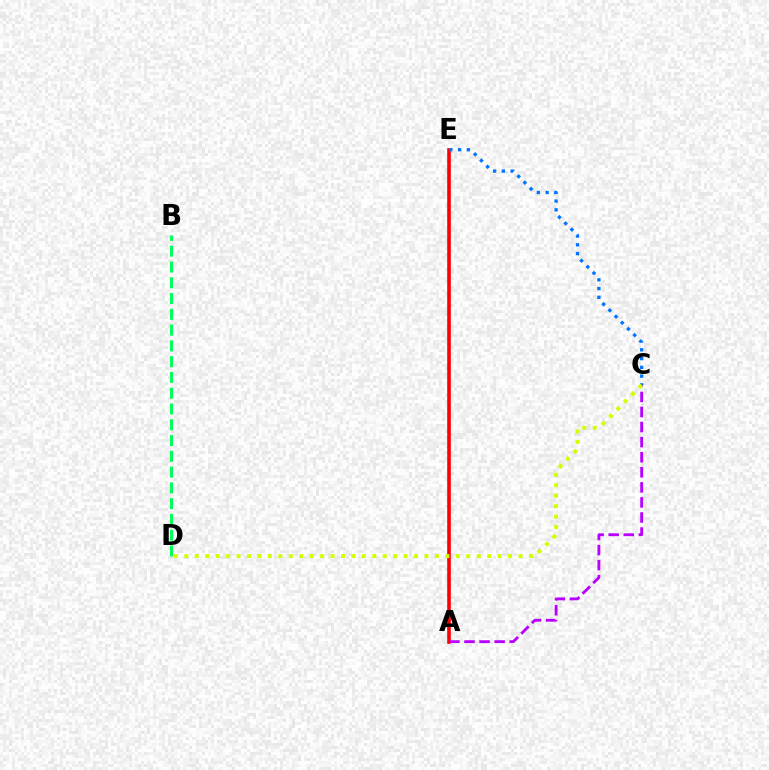{('A', 'E'): [{'color': '#ff0000', 'line_style': 'solid', 'thickness': 2.59}], ('A', 'C'): [{'color': '#b900ff', 'line_style': 'dashed', 'thickness': 2.05}], ('C', 'E'): [{'color': '#0074ff', 'line_style': 'dotted', 'thickness': 2.38}], ('C', 'D'): [{'color': '#d1ff00', 'line_style': 'dotted', 'thickness': 2.84}], ('B', 'D'): [{'color': '#00ff5c', 'line_style': 'dashed', 'thickness': 2.14}]}